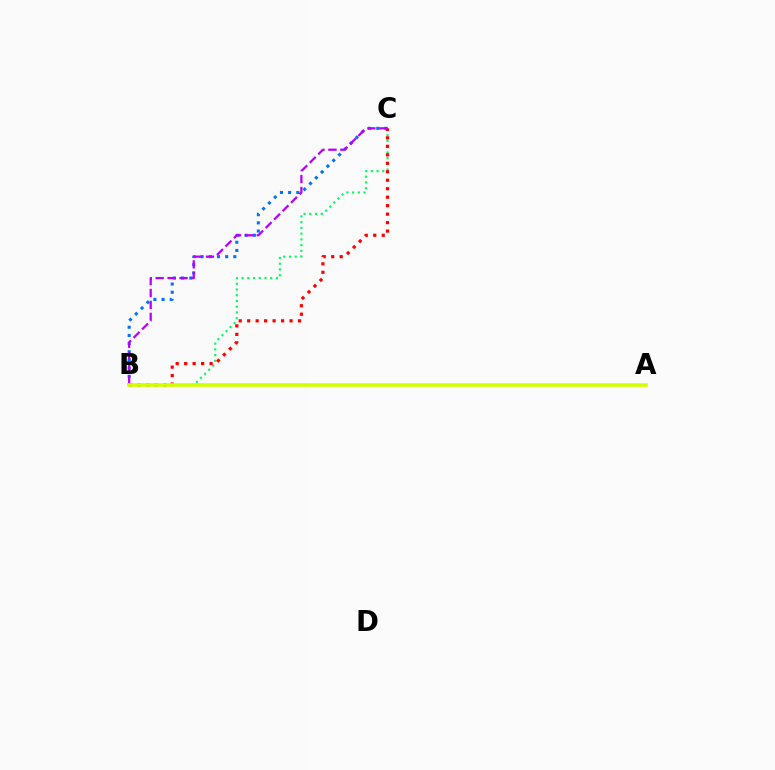{('B', 'C'): [{'color': '#00ff5c', 'line_style': 'dotted', 'thickness': 1.56}, {'color': '#0074ff', 'line_style': 'dotted', 'thickness': 2.22}, {'color': '#ff0000', 'line_style': 'dotted', 'thickness': 2.3}, {'color': '#b900ff', 'line_style': 'dashed', 'thickness': 1.62}], ('A', 'B'): [{'color': '#d1ff00', 'line_style': 'solid', 'thickness': 2.61}]}